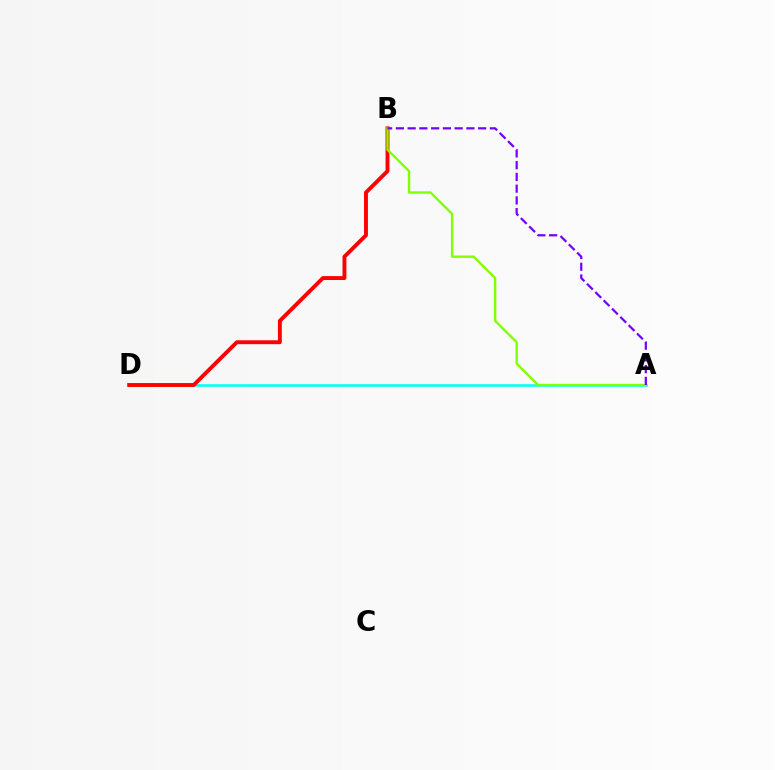{('A', 'D'): [{'color': '#00fff6', 'line_style': 'solid', 'thickness': 1.85}], ('B', 'D'): [{'color': '#ff0000', 'line_style': 'solid', 'thickness': 2.8}], ('A', 'B'): [{'color': '#84ff00', 'line_style': 'solid', 'thickness': 1.71}, {'color': '#7200ff', 'line_style': 'dashed', 'thickness': 1.6}]}